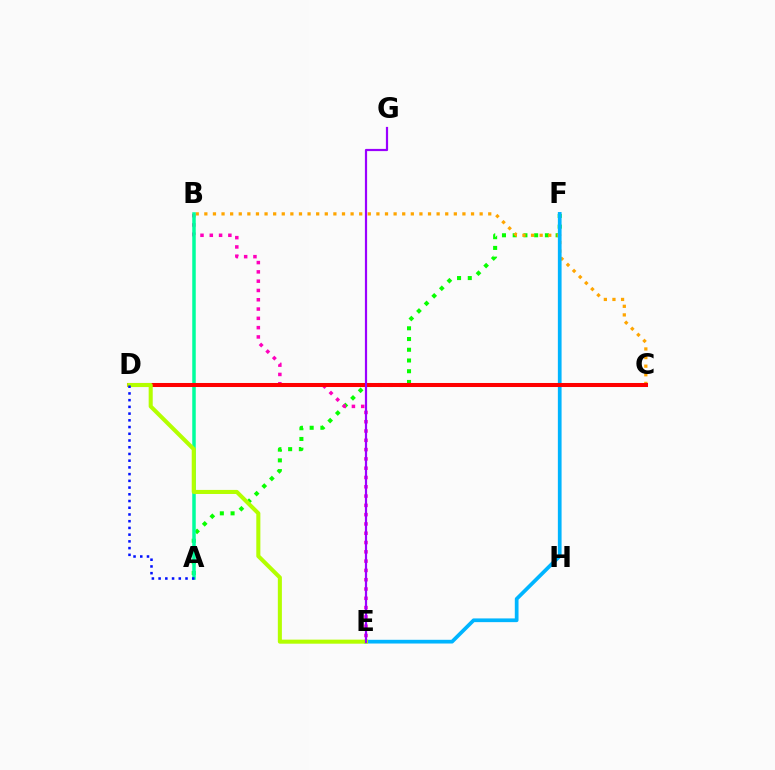{('A', 'F'): [{'color': '#08ff00', 'line_style': 'dotted', 'thickness': 2.92}], ('B', 'E'): [{'color': '#ff00bd', 'line_style': 'dotted', 'thickness': 2.53}], ('B', 'C'): [{'color': '#ffa500', 'line_style': 'dotted', 'thickness': 2.34}], ('E', 'F'): [{'color': '#00b5ff', 'line_style': 'solid', 'thickness': 2.68}], ('A', 'B'): [{'color': '#00ff9d', 'line_style': 'solid', 'thickness': 2.52}], ('C', 'D'): [{'color': '#ff0000', 'line_style': 'solid', 'thickness': 2.91}], ('D', 'E'): [{'color': '#b3ff00', 'line_style': 'solid', 'thickness': 2.92}], ('A', 'D'): [{'color': '#0010ff', 'line_style': 'dotted', 'thickness': 1.83}], ('E', 'G'): [{'color': '#9b00ff', 'line_style': 'solid', 'thickness': 1.58}]}